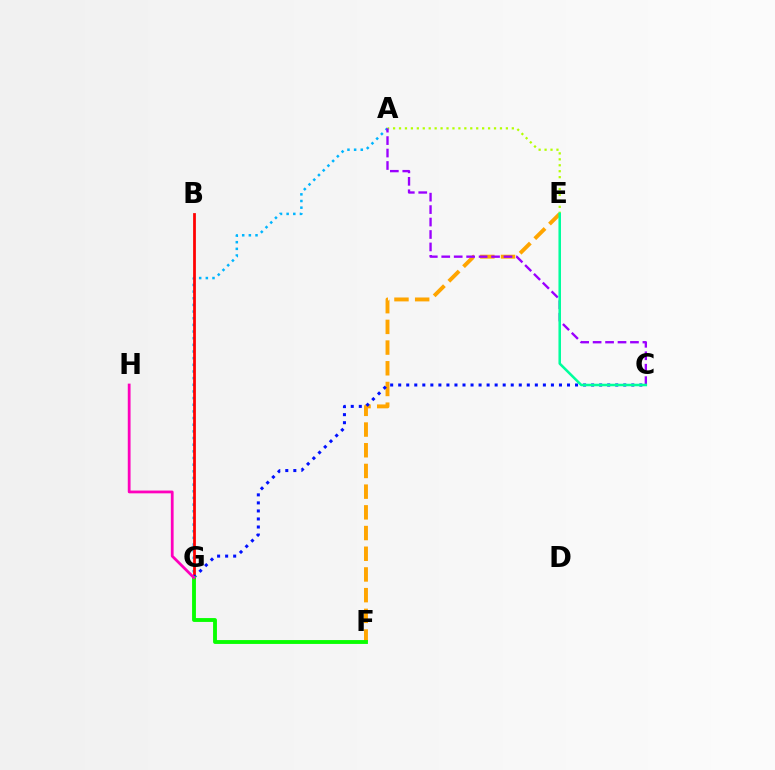{('A', 'G'): [{'color': '#00b5ff', 'line_style': 'dotted', 'thickness': 1.81}], ('E', 'F'): [{'color': '#ffa500', 'line_style': 'dashed', 'thickness': 2.81}], ('A', 'E'): [{'color': '#b3ff00', 'line_style': 'dotted', 'thickness': 1.61}], ('A', 'C'): [{'color': '#9b00ff', 'line_style': 'dashed', 'thickness': 1.69}], ('B', 'G'): [{'color': '#ff0000', 'line_style': 'solid', 'thickness': 1.99}], ('C', 'G'): [{'color': '#0010ff', 'line_style': 'dotted', 'thickness': 2.18}], ('F', 'G'): [{'color': '#08ff00', 'line_style': 'solid', 'thickness': 2.78}], ('G', 'H'): [{'color': '#ff00bd', 'line_style': 'solid', 'thickness': 2.0}], ('C', 'E'): [{'color': '#00ff9d', 'line_style': 'solid', 'thickness': 1.83}]}